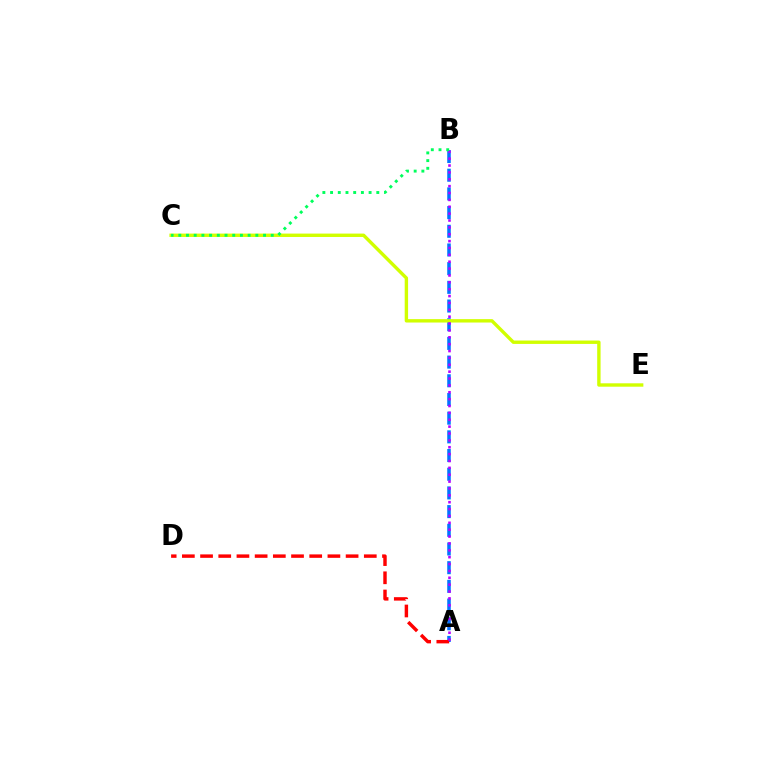{('A', 'B'): [{'color': '#0074ff', 'line_style': 'dashed', 'thickness': 2.54}, {'color': '#b900ff', 'line_style': 'dotted', 'thickness': 1.87}], ('C', 'E'): [{'color': '#d1ff00', 'line_style': 'solid', 'thickness': 2.44}], ('A', 'D'): [{'color': '#ff0000', 'line_style': 'dashed', 'thickness': 2.47}], ('B', 'C'): [{'color': '#00ff5c', 'line_style': 'dotted', 'thickness': 2.09}]}